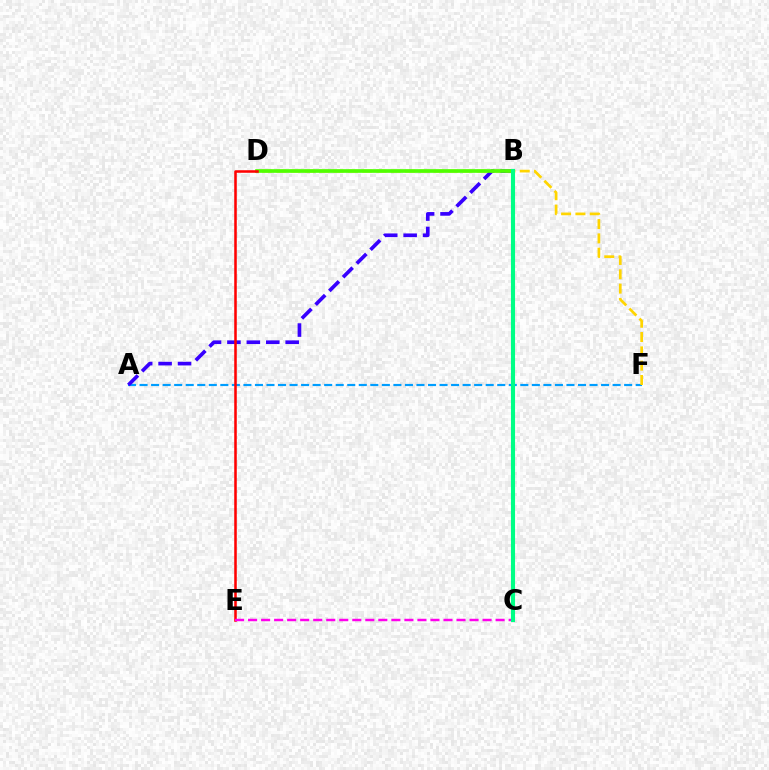{('A', 'F'): [{'color': '#009eff', 'line_style': 'dashed', 'thickness': 1.57}], ('A', 'B'): [{'color': '#3700ff', 'line_style': 'dashed', 'thickness': 2.64}], ('D', 'F'): [{'color': '#ffd500', 'line_style': 'dashed', 'thickness': 1.95}], ('B', 'D'): [{'color': '#4fff00', 'line_style': 'solid', 'thickness': 2.63}], ('D', 'E'): [{'color': '#ff0000', 'line_style': 'solid', 'thickness': 1.84}], ('C', 'E'): [{'color': '#ff00ed', 'line_style': 'dashed', 'thickness': 1.77}], ('B', 'C'): [{'color': '#00ff86', 'line_style': 'solid', 'thickness': 2.96}]}